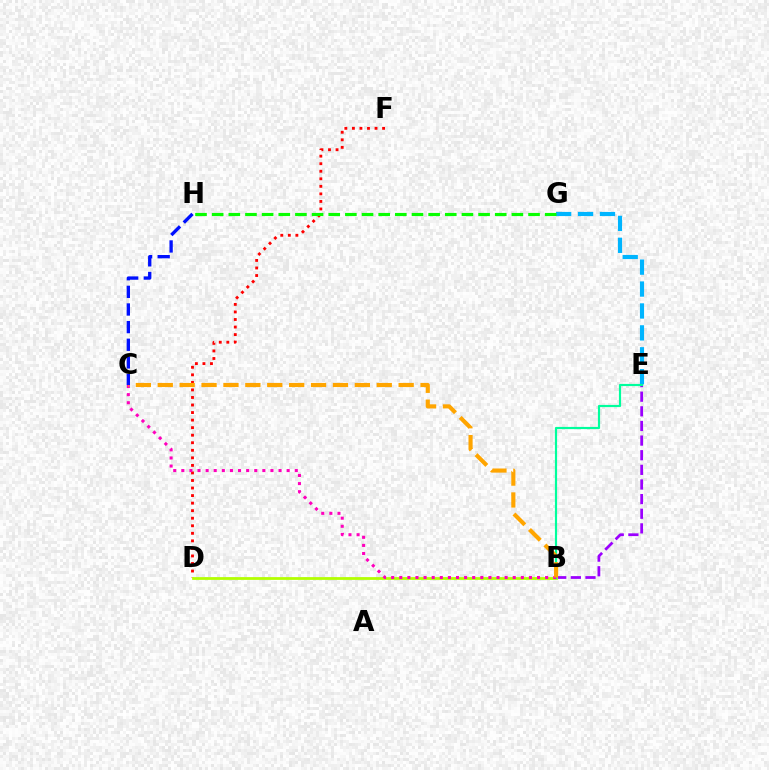{('B', 'E'): [{'color': '#9b00ff', 'line_style': 'dashed', 'thickness': 1.99}, {'color': '#00ff9d', 'line_style': 'solid', 'thickness': 1.57}], ('D', 'F'): [{'color': '#ff0000', 'line_style': 'dotted', 'thickness': 2.05}], ('E', 'G'): [{'color': '#00b5ff', 'line_style': 'dashed', 'thickness': 2.98}], ('B', 'D'): [{'color': '#b3ff00', 'line_style': 'solid', 'thickness': 1.99}], ('B', 'C'): [{'color': '#ff00bd', 'line_style': 'dotted', 'thickness': 2.2}, {'color': '#ffa500', 'line_style': 'dashed', 'thickness': 2.98}], ('C', 'H'): [{'color': '#0010ff', 'line_style': 'dashed', 'thickness': 2.4}], ('G', 'H'): [{'color': '#08ff00', 'line_style': 'dashed', 'thickness': 2.26}]}